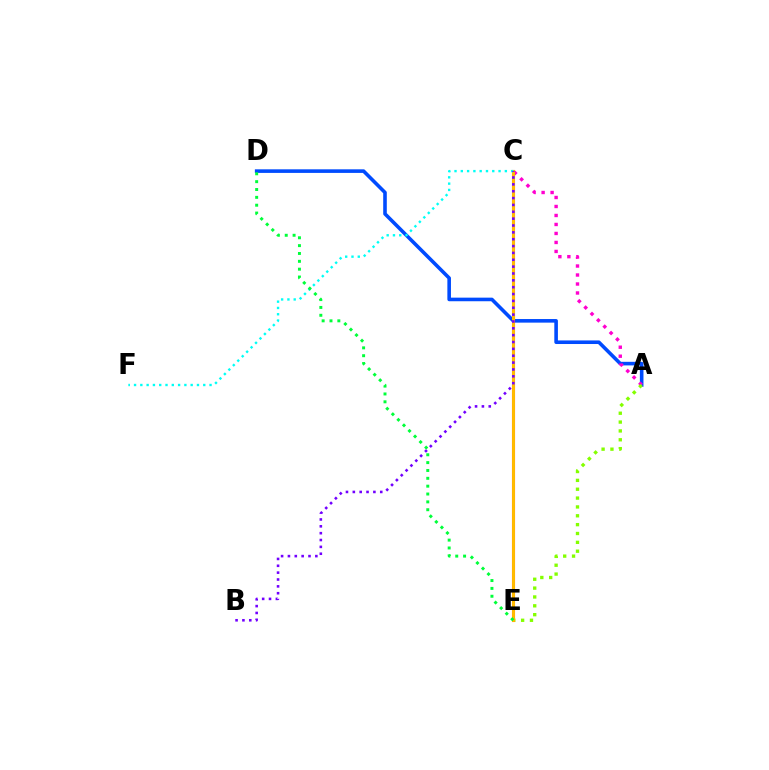{('A', 'D'): [{'color': '#004bff', 'line_style': 'solid', 'thickness': 2.59}], ('A', 'C'): [{'color': '#ff00cf', 'line_style': 'dotted', 'thickness': 2.44}], ('A', 'E'): [{'color': '#84ff00', 'line_style': 'dotted', 'thickness': 2.41}], ('C', 'E'): [{'color': '#ff0000', 'line_style': 'solid', 'thickness': 2.22}, {'color': '#ffbd00', 'line_style': 'solid', 'thickness': 2.12}], ('C', 'F'): [{'color': '#00fff6', 'line_style': 'dotted', 'thickness': 1.71}], ('D', 'E'): [{'color': '#00ff39', 'line_style': 'dotted', 'thickness': 2.13}], ('B', 'C'): [{'color': '#7200ff', 'line_style': 'dotted', 'thickness': 1.86}]}